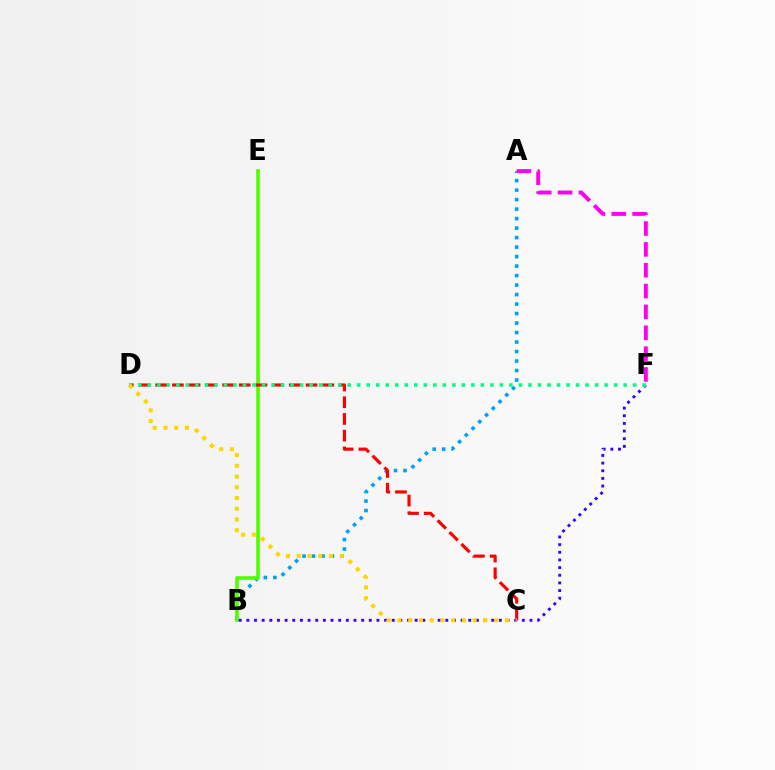{('A', 'B'): [{'color': '#009eff', 'line_style': 'dotted', 'thickness': 2.58}], ('B', 'E'): [{'color': '#4fff00', 'line_style': 'solid', 'thickness': 2.61}], ('A', 'F'): [{'color': '#ff00ed', 'line_style': 'dashed', 'thickness': 2.83}], ('C', 'D'): [{'color': '#ff0000', 'line_style': 'dashed', 'thickness': 2.27}, {'color': '#ffd500', 'line_style': 'dotted', 'thickness': 2.92}], ('B', 'F'): [{'color': '#3700ff', 'line_style': 'dotted', 'thickness': 2.08}], ('D', 'F'): [{'color': '#00ff86', 'line_style': 'dotted', 'thickness': 2.59}]}